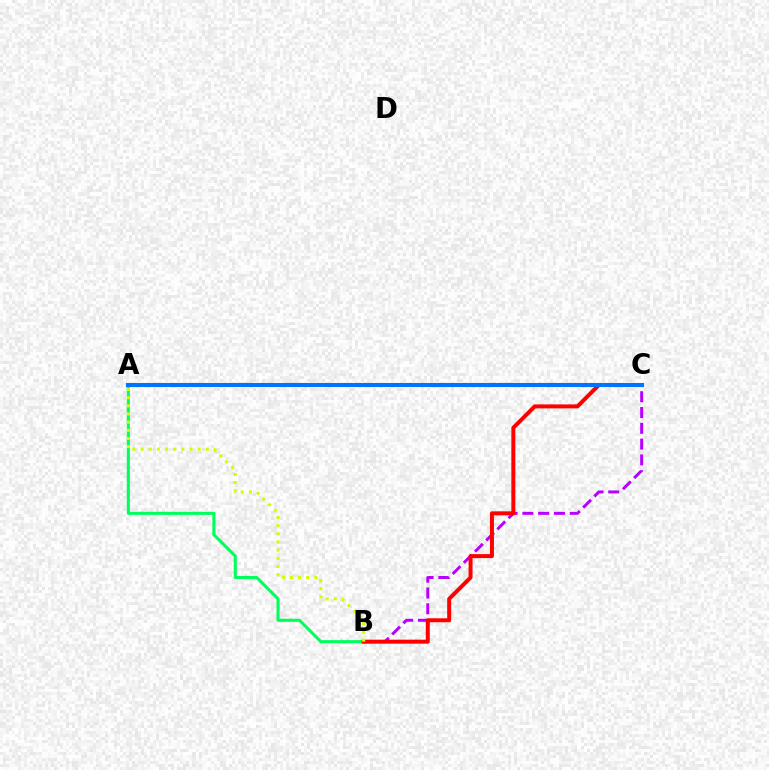{('A', 'B'): [{'color': '#00ff5c', 'line_style': 'solid', 'thickness': 2.22}, {'color': '#d1ff00', 'line_style': 'dotted', 'thickness': 2.21}], ('B', 'C'): [{'color': '#b900ff', 'line_style': 'dashed', 'thickness': 2.15}, {'color': '#ff0000', 'line_style': 'solid', 'thickness': 2.87}], ('A', 'C'): [{'color': '#0074ff', 'line_style': 'solid', 'thickness': 2.93}]}